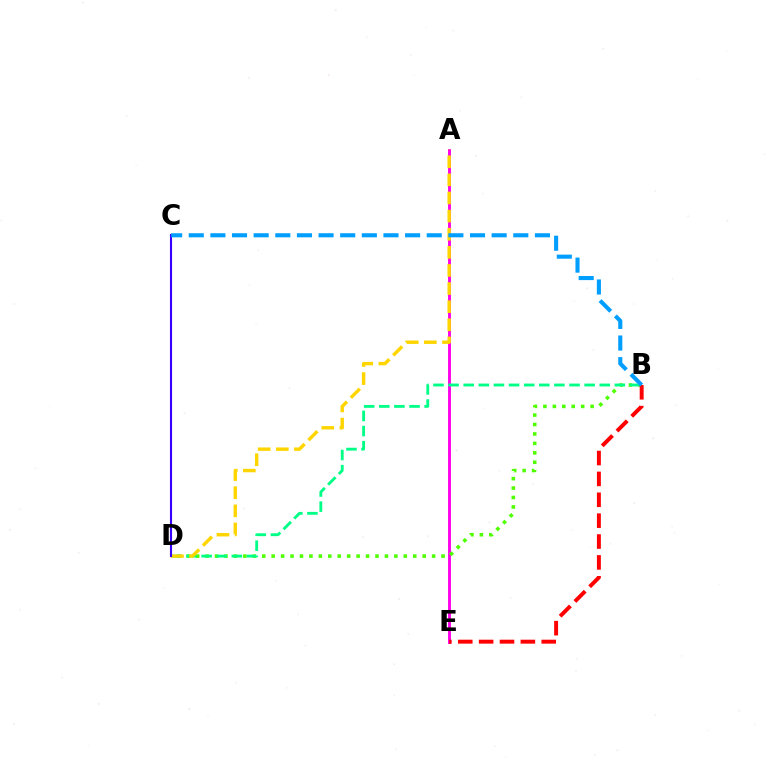{('A', 'E'): [{'color': '#ff00ed', 'line_style': 'solid', 'thickness': 2.09}], ('B', 'D'): [{'color': '#4fff00', 'line_style': 'dotted', 'thickness': 2.56}, {'color': '#00ff86', 'line_style': 'dashed', 'thickness': 2.05}], ('A', 'D'): [{'color': '#ffd500', 'line_style': 'dashed', 'thickness': 2.46}], ('C', 'D'): [{'color': '#3700ff', 'line_style': 'solid', 'thickness': 1.52}], ('B', 'E'): [{'color': '#ff0000', 'line_style': 'dashed', 'thickness': 2.84}], ('B', 'C'): [{'color': '#009eff', 'line_style': 'dashed', 'thickness': 2.94}]}